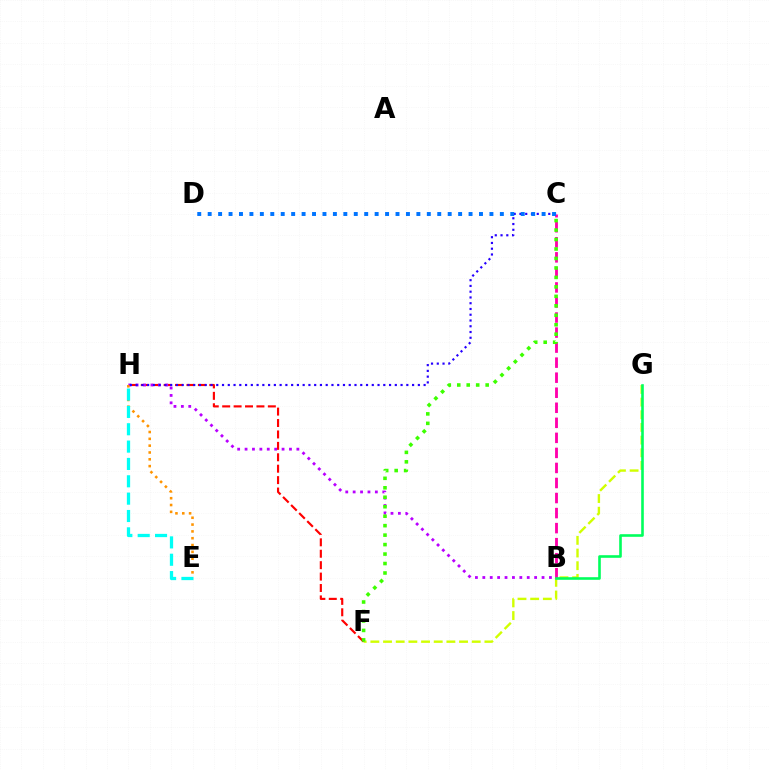{('F', 'H'): [{'color': '#ff0000', 'line_style': 'dashed', 'thickness': 1.55}], ('B', 'H'): [{'color': '#b900ff', 'line_style': 'dotted', 'thickness': 2.01}], ('E', 'H'): [{'color': '#ff9400', 'line_style': 'dotted', 'thickness': 1.85}, {'color': '#00fff6', 'line_style': 'dashed', 'thickness': 2.36}], ('F', 'G'): [{'color': '#d1ff00', 'line_style': 'dashed', 'thickness': 1.72}], ('C', 'H'): [{'color': '#2500ff', 'line_style': 'dotted', 'thickness': 1.56}], ('B', 'C'): [{'color': '#ff00ac', 'line_style': 'dashed', 'thickness': 2.04}], ('B', 'G'): [{'color': '#00ff5c', 'line_style': 'solid', 'thickness': 1.88}], ('C', 'D'): [{'color': '#0074ff', 'line_style': 'dotted', 'thickness': 2.84}], ('C', 'F'): [{'color': '#3dff00', 'line_style': 'dotted', 'thickness': 2.57}]}